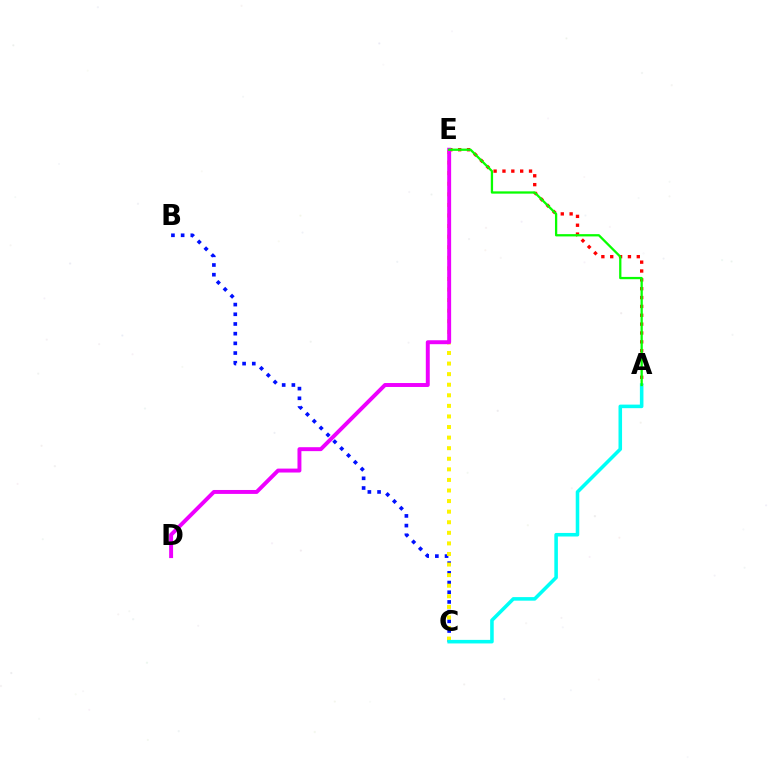{('A', 'E'): [{'color': '#ff0000', 'line_style': 'dotted', 'thickness': 2.41}, {'color': '#08ff00', 'line_style': 'solid', 'thickness': 1.64}], ('B', 'C'): [{'color': '#0010ff', 'line_style': 'dotted', 'thickness': 2.63}], ('C', 'E'): [{'color': '#fcf500', 'line_style': 'dotted', 'thickness': 2.87}], ('A', 'C'): [{'color': '#00fff6', 'line_style': 'solid', 'thickness': 2.56}], ('D', 'E'): [{'color': '#ee00ff', 'line_style': 'solid', 'thickness': 2.83}]}